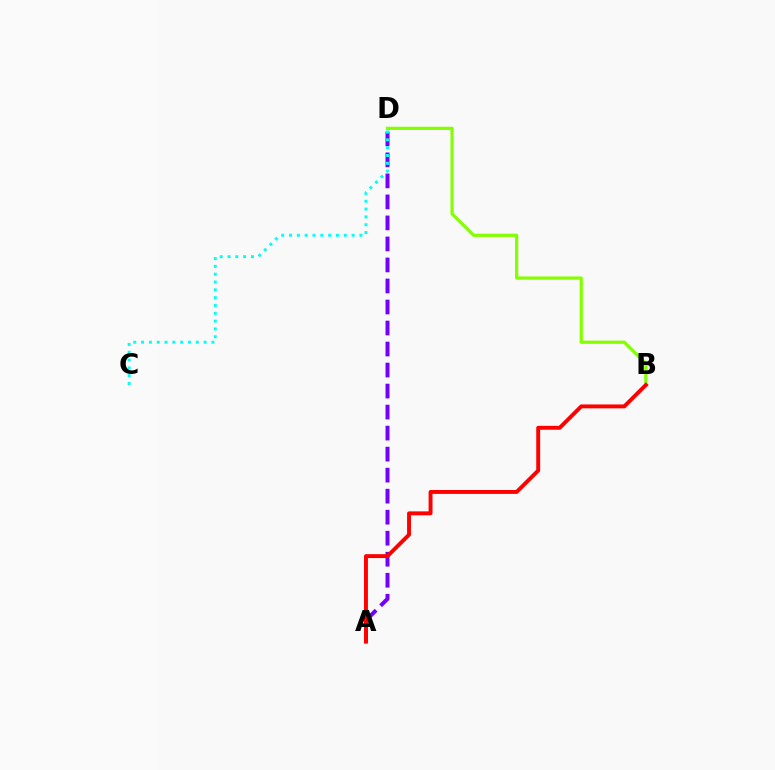{('B', 'D'): [{'color': '#84ff00', 'line_style': 'solid', 'thickness': 2.33}], ('A', 'D'): [{'color': '#7200ff', 'line_style': 'dashed', 'thickness': 2.86}], ('A', 'B'): [{'color': '#ff0000', 'line_style': 'solid', 'thickness': 2.81}], ('C', 'D'): [{'color': '#00fff6', 'line_style': 'dotted', 'thickness': 2.12}]}